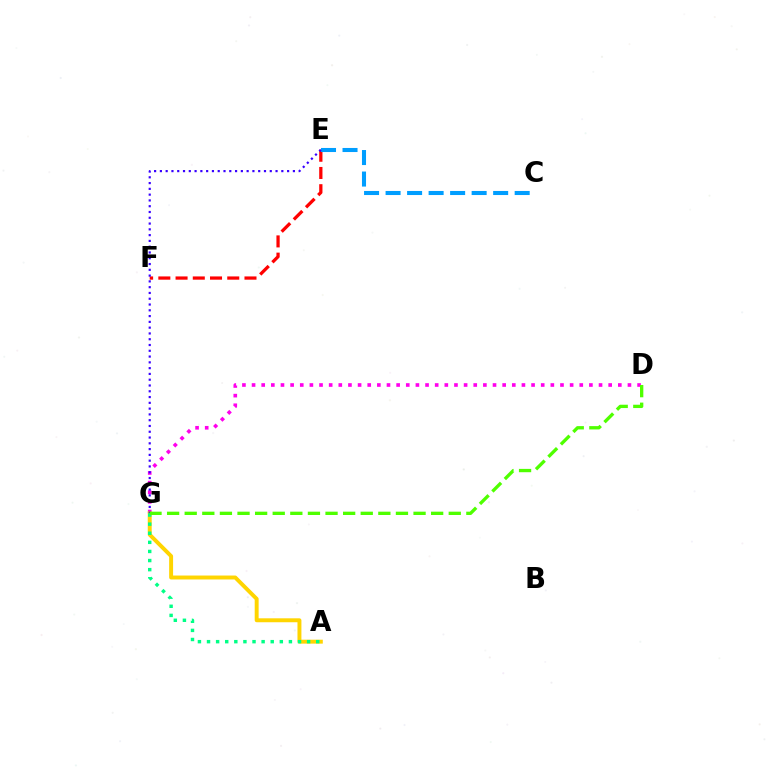{('D', 'G'): [{'color': '#ff00ed', 'line_style': 'dotted', 'thickness': 2.62}, {'color': '#4fff00', 'line_style': 'dashed', 'thickness': 2.39}], ('E', 'F'): [{'color': '#ff0000', 'line_style': 'dashed', 'thickness': 2.34}], ('C', 'E'): [{'color': '#009eff', 'line_style': 'dashed', 'thickness': 2.92}], ('A', 'G'): [{'color': '#ffd500', 'line_style': 'solid', 'thickness': 2.83}, {'color': '#00ff86', 'line_style': 'dotted', 'thickness': 2.47}], ('E', 'G'): [{'color': '#3700ff', 'line_style': 'dotted', 'thickness': 1.57}]}